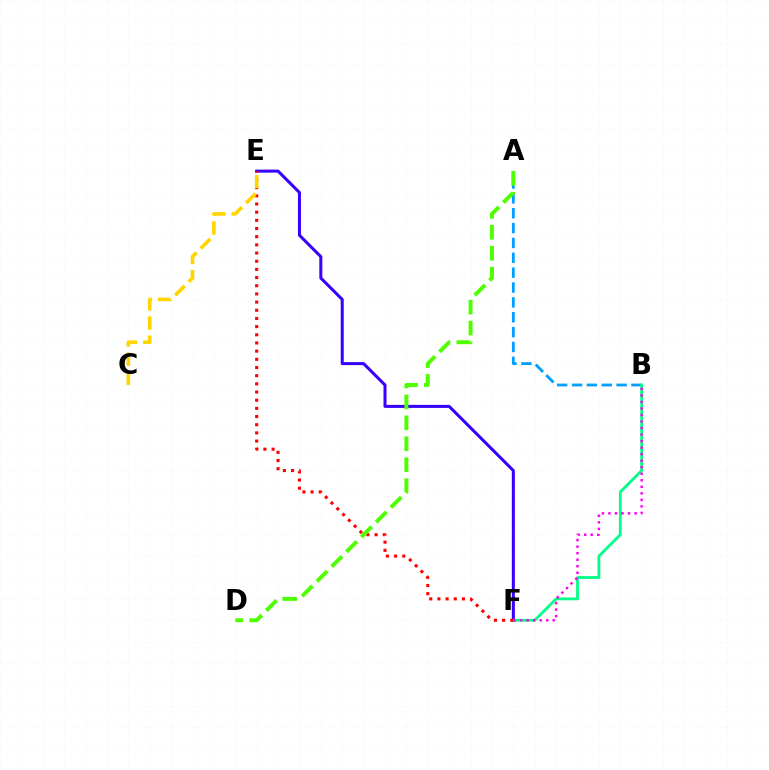{('E', 'F'): [{'color': '#3700ff', 'line_style': 'solid', 'thickness': 2.18}, {'color': '#ff0000', 'line_style': 'dotted', 'thickness': 2.22}], ('A', 'B'): [{'color': '#009eff', 'line_style': 'dashed', 'thickness': 2.02}], ('B', 'F'): [{'color': '#00ff86', 'line_style': 'solid', 'thickness': 2.02}, {'color': '#ff00ed', 'line_style': 'dotted', 'thickness': 1.77}], ('A', 'D'): [{'color': '#4fff00', 'line_style': 'dashed', 'thickness': 2.84}], ('C', 'E'): [{'color': '#ffd500', 'line_style': 'dashed', 'thickness': 2.6}]}